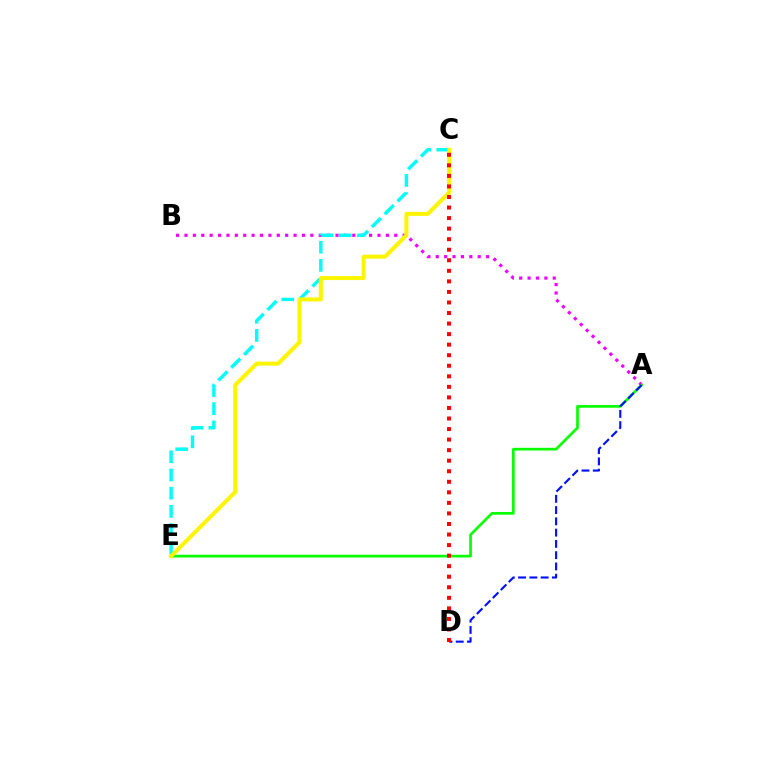{('A', 'B'): [{'color': '#ee00ff', 'line_style': 'dotted', 'thickness': 2.28}], ('C', 'E'): [{'color': '#00fff6', 'line_style': 'dashed', 'thickness': 2.47}, {'color': '#fcf500', 'line_style': 'solid', 'thickness': 2.88}], ('A', 'E'): [{'color': '#08ff00', 'line_style': 'solid', 'thickness': 1.95}], ('A', 'D'): [{'color': '#0010ff', 'line_style': 'dashed', 'thickness': 1.53}], ('C', 'D'): [{'color': '#ff0000', 'line_style': 'dotted', 'thickness': 2.87}]}